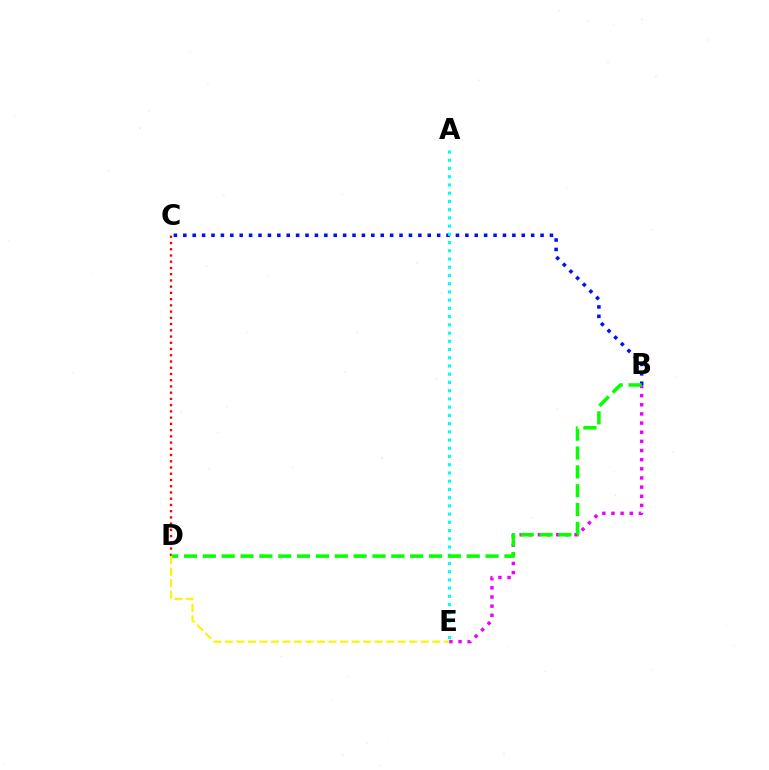{('C', 'D'): [{'color': '#ff0000', 'line_style': 'dotted', 'thickness': 1.69}], ('B', 'E'): [{'color': '#ee00ff', 'line_style': 'dotted', 'thickness': 2.49}], ('B', 'C'): [{'color': '#0010ff', 'line_style': 'dotted', 'thickness': 2.55}], ('A', 'E'): [{'color': '#00fff6', 'line_style': 'dotted', 'thickness': 2.24}], ('B', 'D'): [{'color': '#08ff00', 'line_style': 'dashed', 'thickness': 2.56}], ('D', 'E'): [{'color': '#fcf500', 'line_style': 'dashed', 'thickness': 1.57}]}